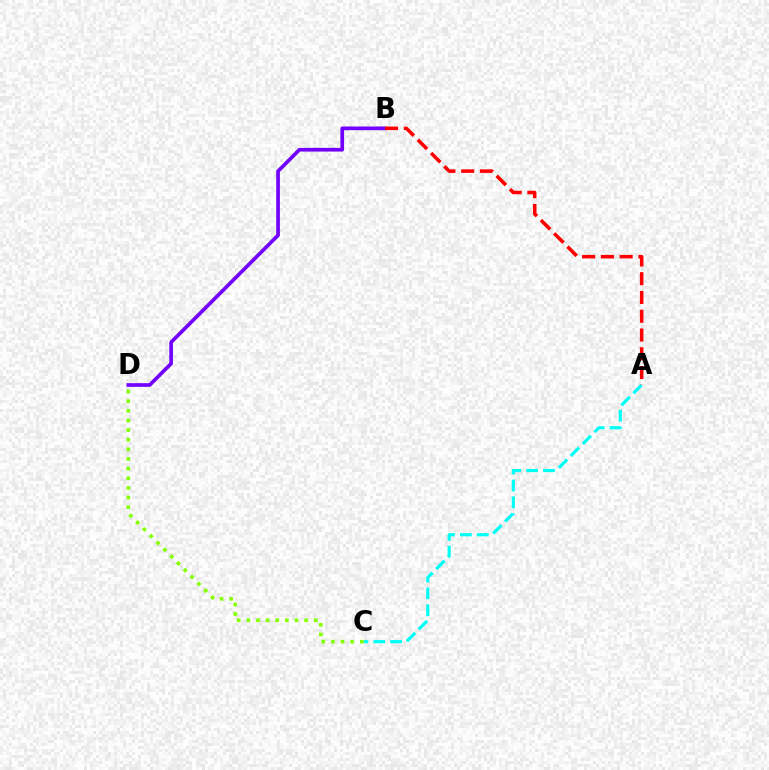{('A', 'C'): [{'color': '#00fff6', 'line_style': 'dashed', 'thickness': 2.29}], ('B', 'D'): [{'color': '#7200ff', 'line_style': 'solid', 'thickness': 2.65}], ('A', 'B'): [{'color': '#ff0000', 'line_style': 'dashed', 'thickness': 2.55}], ('C', 'D'): [{'color': '#84ff00', 'line_style': 'dotted', 'thickness': 2.62}]}